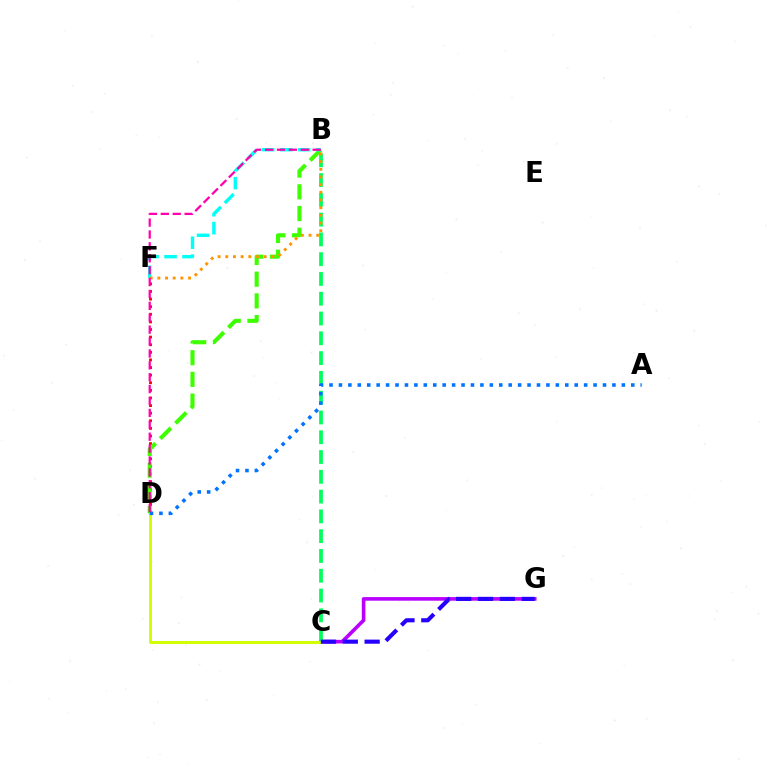{('D', 'F'): [{'color': '#ff0000', 'line_style': 'dotted', 'thickness': 2.07}], ('C', 'G'): [{'color': '#b900ff', 'line_style': 'solid', 'thickness': 2.6}, {'color': '#2500ff', 'line_style': 'dashed', 'thickness': 2.97}], ('B', 'C'): [{'color': '#00ff5c', 'line_style': 'dashed', 'thickness': 2.69}], ('B', 'D'): [{'color': '#3dff00', 'line_style': 'dashed', 'thickness': 2.95}, {'color': '#ff00ac', 'line_style': 'dashed', 'thickness': 1.62}], ('B', 'F'): [{'color': '#00fff6', 'line_style': 'dashed', 'thickness': 2.44}, {'color': '#ff9400', 'line_style': 'dotted', 'thickness': 2.09}], ('C', 'D'): [{'color': '#d1ff00', 'line_style': 'solid', 'thickness': 2.12}], ('A', 'D'): [{'color': '#0074ff', 'line_style': 'dotted', 'thickness': 2.56}]}